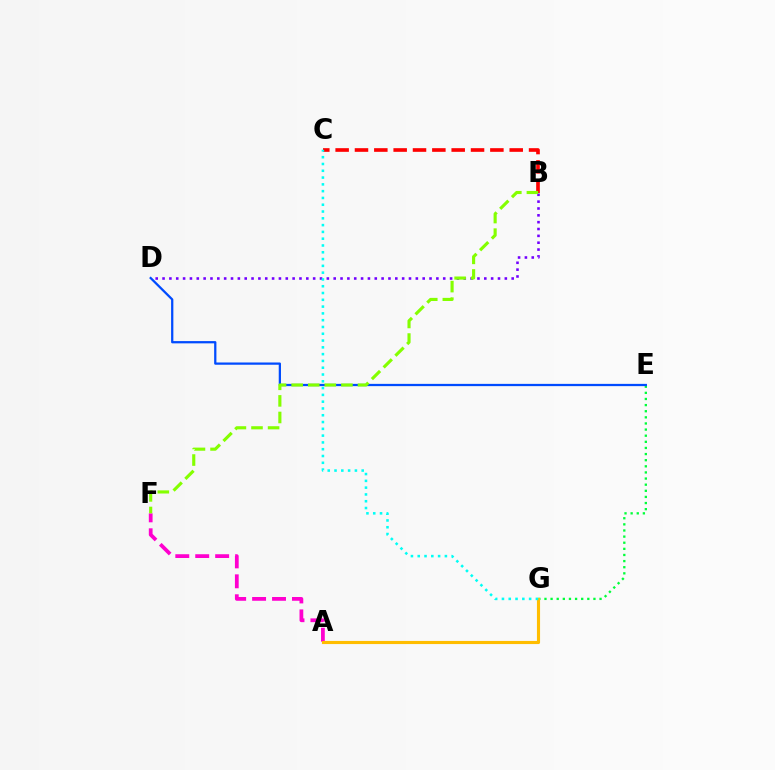{('B', 'C'): [{'color': '#ff0000', 'line_style': 'dashed', 'thickness': 2.63}], ('A', 'F'): [{'color': '#ff00cf', 'line_style': 'dashed', 'thickness': 2.71}], ('E', 'G'): [{'color': '#00ff39', 'line_style': 'dotted', 'thickness': 1.66}], ('B', 'D'): [{'color': '#7200ff', 'line_style': 'dotted', 'thickness': 1.86}], ('D', 'E'): [{'color': '#004bff', 'line_style': 'solid', 'thickness': 1.63}], ('A', 'G'): [{'color': '#ffbd00', 'line_style': 'solid', 'thickness': 2.25}], ('C', 'G'): [{'color': '#00fff6', 'line_style': 'dotted', 'thickness': 1.85}], ('B', 'F'): [{'color': '#84ff00', 'line_style': 'dashed', 'thickness': 2.25}]}